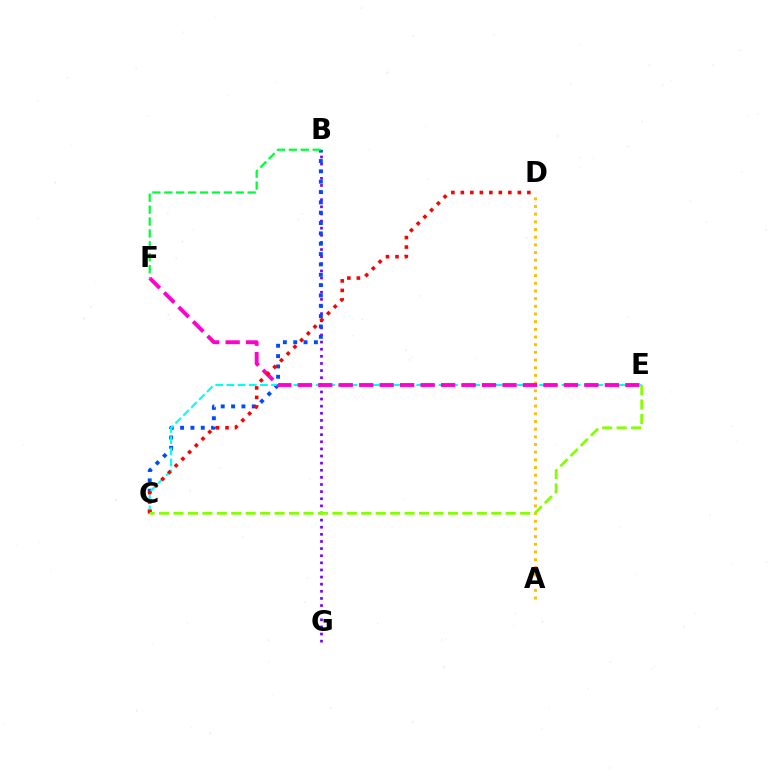{('A', 'D'): [{'color': '#ffbd00', 'line_style': 'dotted', 'thickness': 2.09}], ('B', 'G'): [{'color': '#7200ff', 'line_style': 'dotted', 'thickness': 1.93}], ('B', 'C'): [{'color': '#004bff', 'line_style': 'dotted', 'thickness': 2.81}], ('C', 'E'): [{'color': '#00fff6', 'line_style': 'dashed', 'thickness': 1.52}, {'color': '#84ff00', 'line_style': 'dashed', 'thickness': 1.96}], ('E', 'F'): [{'color': '#ff00cf', 'line_style': 'dashed', 'thickness': 2.78}], ('C', 'D'): [{'color': '#ff0000', 'line_style': 'dotted', 'thickness': 2.58}], ('B', 'F'): [{'color': '#00ff39', 'line_style': 'dashed', 'thickness': 1.62}]}